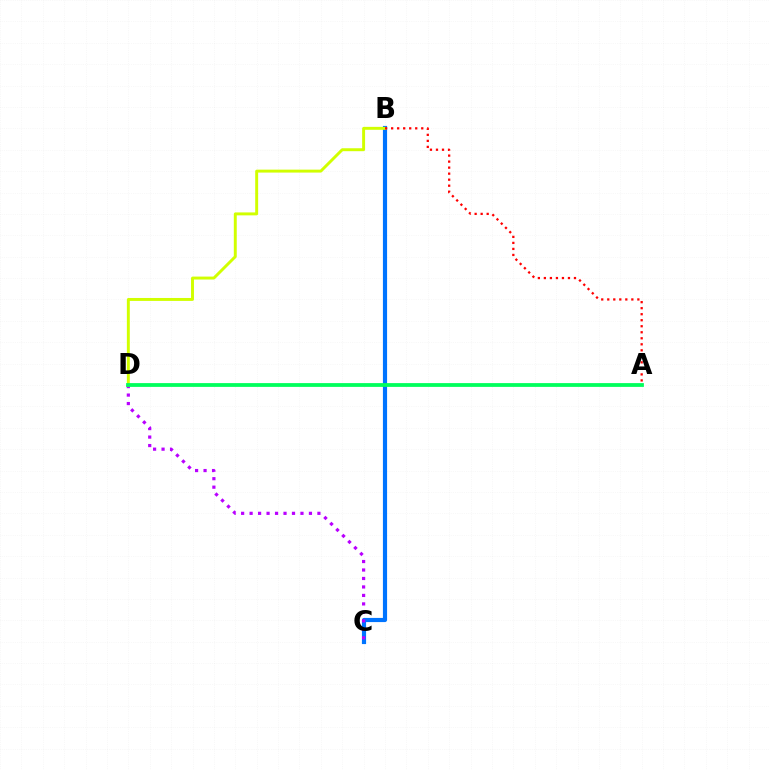{('B', 'C'): [{'color': '#0074ff', 'line_style': 'solid', 'thickness': 3.0}], ('C', 'D'): [{'color': '#b900ff', 'line_style': 'dotted', 'thickness': 2.3}], ('B', 'D'): [{'color': '#d1ff00', 'line_style': 'solid', 'thickness': 2.12}], ('A', 'B'): [{'color': '#ff0000', 'line_style': 'dotted', 'thickness': 1.64}], ('A', 'D'): [{'color': '#00ff5c', 'line_style': 'solid', 'thickness': 2.72}]}